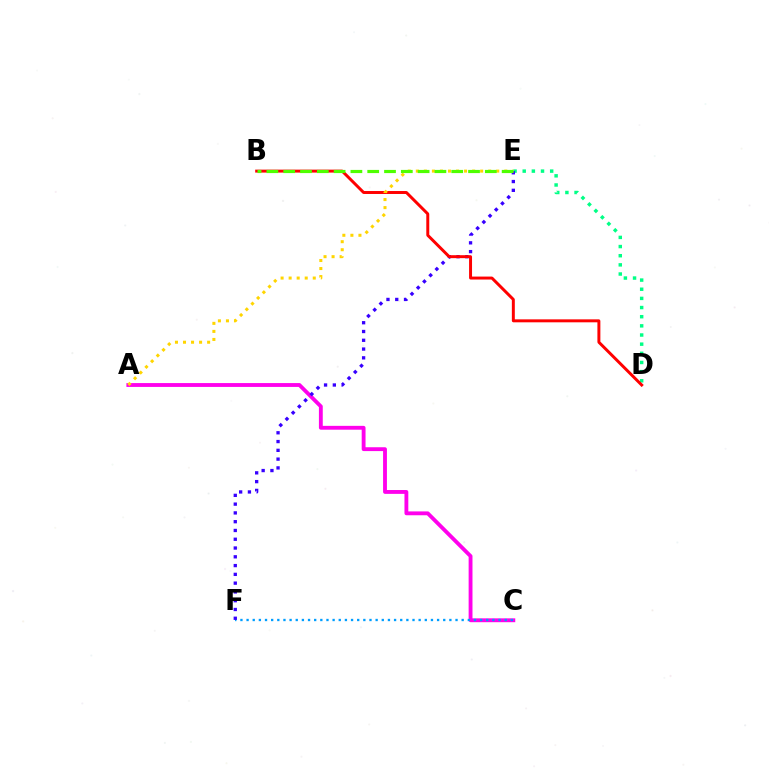{('A', 'C'): [{'color': '#ff00ed', 'line_style': 'solid', 'thickness': 2.77}], ('C', 'F'): [{'color': '#009eff', 'line_style': 'dotted', 'thickness': 1.67}], ('D', 'E'): [{'color': '#00ff86', 'line_style': 'dotted', 'thickness': 2.49}], ('E', 'F'): [{'color': '#3700ff', 'line_style': 'dotted', 'thickness': 2.39}], ('B', 'D'): [{'color': '#ff0000', 'line_style': 'solid', 'thickness': 2.13}], ('A', 'E'): [{'color': '#ffd500', 'line_style': 'dotted', 'thickness': 2.18}], ('B', 'E'): [{'color': '#4fff00', 'line_style': 'dashed', 'thickness': 2.28}]}